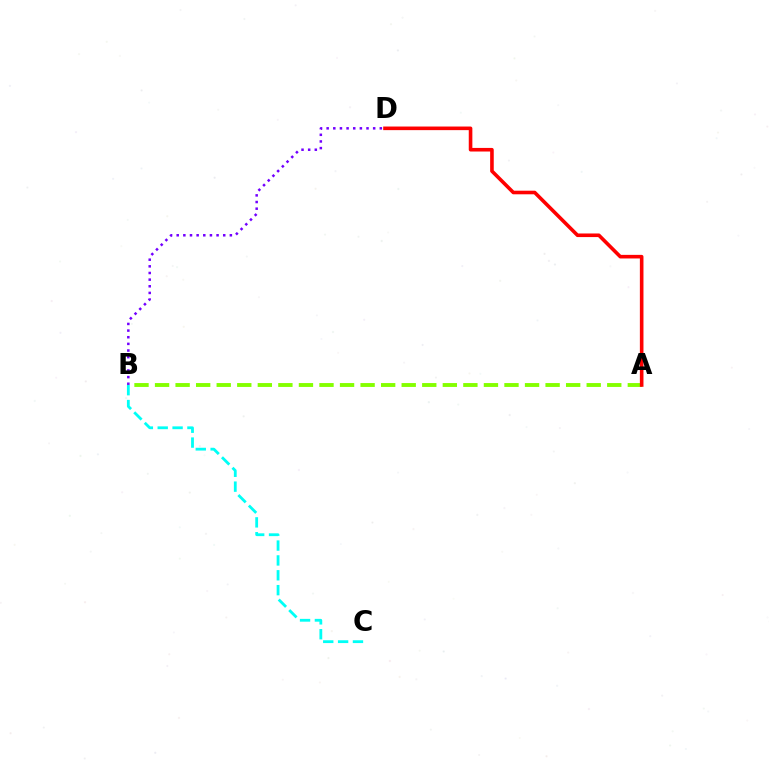{('B', 'D'): [{'color': '#7200ff', 'line_style': 'dotted', 'thickness': 1.81}], ('A', 'B'): [{'color': '#84ff00', 'line_style': 'dashed', 'thickness': 2.79}], ('A', 'D'): [{'color': '#ff0000', 'line_style': 'solid', 'thickness': 2.59}], ('B', 'C'): [{'color': '#00fff6', 'line_style': 'dashed', 'thickness': 2.02}]}